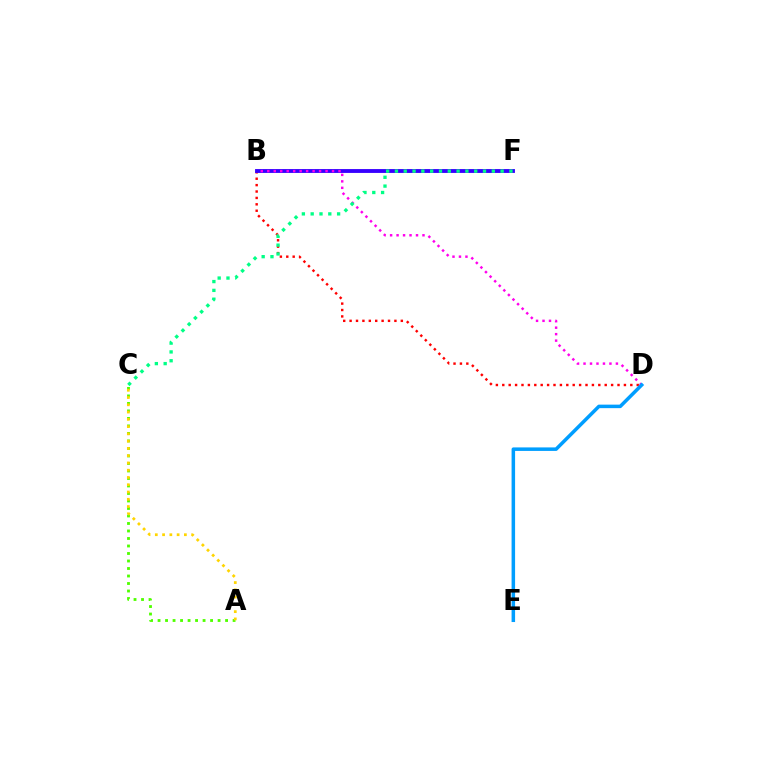{('B', 'D'): [{'color': '#ff0000', 'line_style': 'dotted', 'thickness': 1.74}, {'color': '#ff00ed', 'line_style': 'dotted', 'thickness': 1.76}], ('A', 'C'): [{'color': '#4fff00', 'line_style': 'dotted', 'thickness': 2.04}, {'color': '#ffd500', 'line_style': 'dotted', 'thickness': 1.97}], ('B', 'F'): [{'color': '#3700ff', 'line_style': 'solid', 'thickness': 2.78}], ('D', 'E'): [{'color': '#009eff', 'line_style': 'solid', 'thickness': 2.53}], ('C', 'F'): [{'color': '#00ff86', 'line_style': 'dotted', 'thickness': 2.39}]}